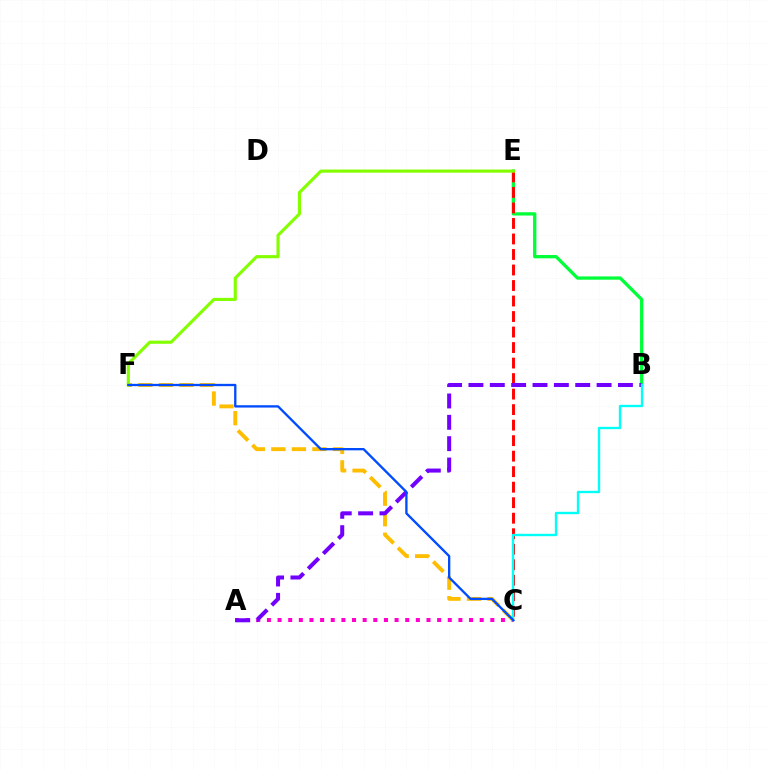{('A', 'C'): [{'color': '#ff00cf', 'line_style': 'dotted', 'thickness': 2.89}], ('B', 'E'): [{'color': '#00ff39', 'line_style': 'solid', 'thickness': 2.37}], ('C', 'E'): [{'color': '#ff0000', 'line_style': 'dashed', 'thickness': 2.11}], ('C', 'F'): [{'color': '#ffbd00', 'line_style': 'dashed', 'thickness': 2.79}, {'color': '#004bff', 'line_style': 'solid', 'thickness': 1.67}], ('E', 'F'): [{'color': '#84ff00', 'line_style': 'solid', 'thickness': 2.26}], ('A', 'B'): [{'color': '#7200ff', 'line_style': 'dashed', 'thickness': 2.9}], ('B', 'C'): [{'color': '#00fff6', 'line_style': 'solid', 'thickness': 1.7}]}